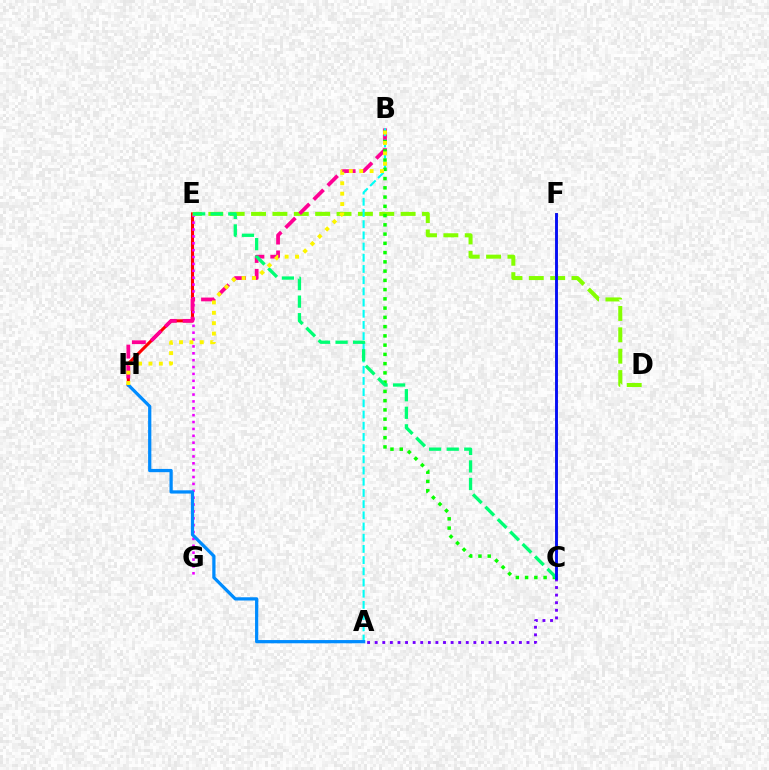{('E', 'H'): [{'color': '#ff0000', 'line_style': 'solid', 'thickness': 2.2}], ('E', 'G'): [{'color': '#ee00ff', 'line_style': 'dotted', 'thickness': 1.87}], ('D', 'E'): [{'color': '#84ff00', 'line_style': 'dashed', 'thickness': 2.9}], ('B', 'H'): [{'color': '#ff0094', 'line_style': 'dashed', 'thickness': 2.7}, {'color': '#fcf500', 'line_style': 'dotted', 'thickness': 2.82}], ('A', 'B'): [{'color': '#00fff6', 'line_style': 'dashed', 'thickness': 1.52}], ('C', 'F'): [{'color': '#ff7c00', 'line_style': 'solid', 'thickness': 2.02}, {'color': '#0010ff', 'line_style': 'solid', 'thickness': 2.04}], ('B', 'C'): [{'color': '#08ff00', 'line_style': 'dotted', 'thickness': 2.51}], ('C', 'E'): [{'color': '#00ff74', 'line_style': 'dashed', 'thickness': 2.38}], ('A', 'C'): [{'color': '#7200ff', 'line_style': 'dotted', 'thickness': 2.06}], ('A', 'H'): [{'color': '#008cff', 'line_style': 'solid', 'thickness': 2.33}]}